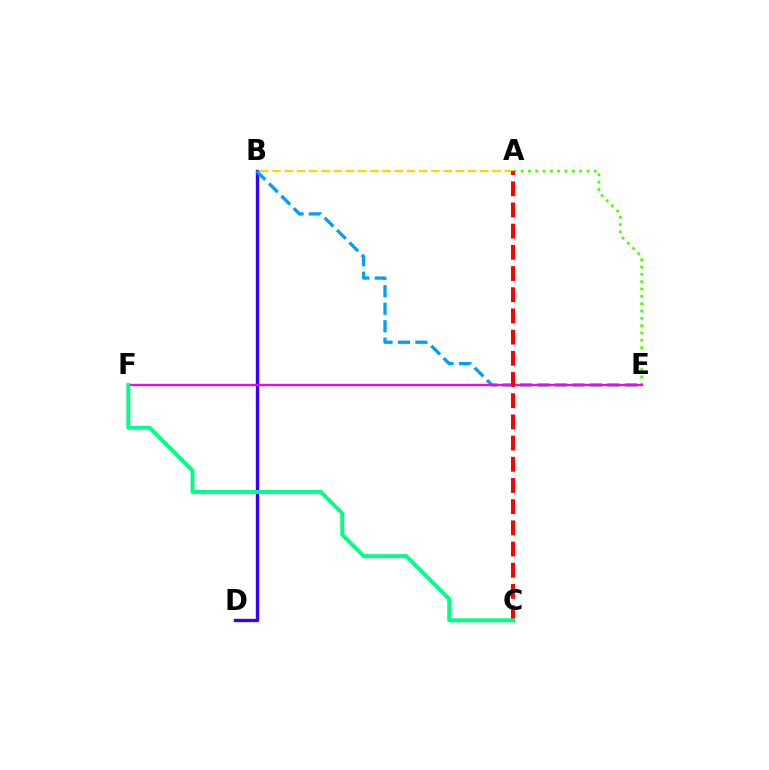{('B', 'D'): [{'color': '#3700ff', 'line_style': 'solid', 'thickness': 2.41}], ('A', 'B'): [{'color': '#ffd500', 'line_style': 'dashed', 'thickness': 1.66}], ('B', 'E'): [{'color': '#009eff', 'line_style': 'dashed', 'thickness': 2.37}], ('A', 'E'): [{'color': '#4fff00', 'line_style': 'dotted', 'thickness': 1.99}], ('E', 'F'): [{'color': '#ff00ed', 'line_style': 'solid', 'thickness': 1.65}], ('A', 'C'): [{'color': '#ff0000', 'line_style': 'dashed', 'thickness': 2.88}], ('C', 'F'): [{'color': '#00ff86', 'line_style': 'solid', 'thickness': 2.81}]}